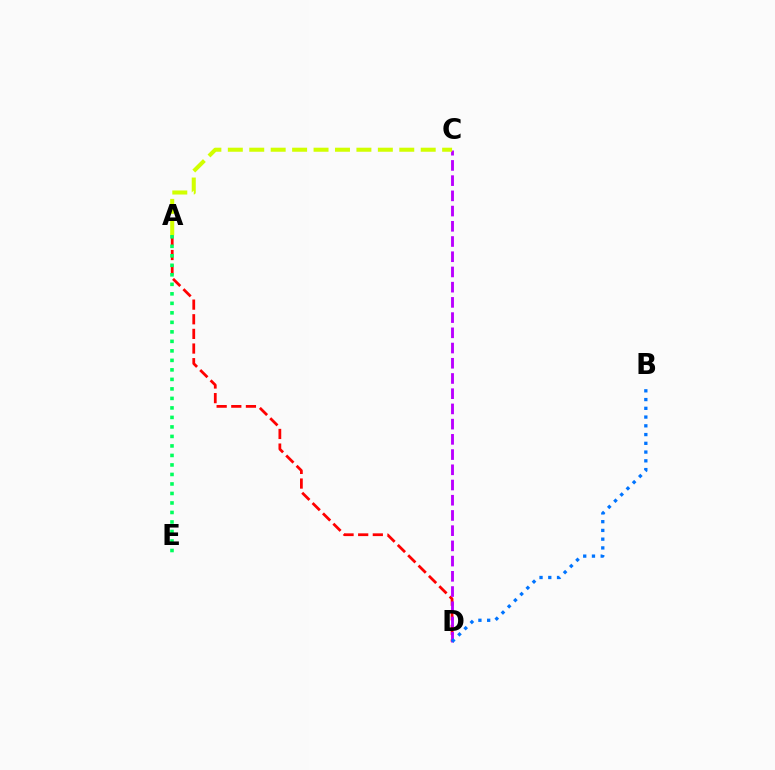{('A', 'D'): [{'color': '#ff0000', 'line_style': 'dashed', 'thickness': 1.99}], ('C', 'D'): [{'color': '#b900ff', 'line_style': 'dashed', 'thickness': 2.07}], ('A', 'C'): [{'color': '#d1ff00', 'line_style': 'dashed', 'thickness': 2.91}], ('A', 'E'): [{'color': '#00ff5c', 'line_style': 'dotted', 'thickness': 2.58}], ('B', 'D'): [{'color': '#0074ff', 'line_style': 'dotted', 'thickness': 2.38}]}